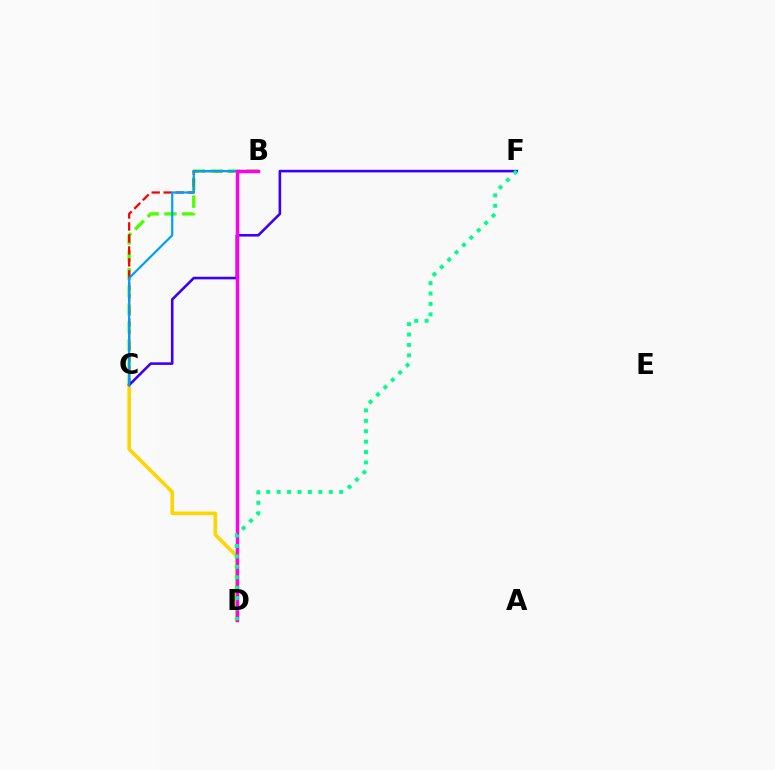{('C', 'D'): [{'color': '#ffd500', 'line_style': 'solid', 'thickness': 2.57}], ('B', 'C'): [{'color': '#4fff00', 'line_style': 'dashed', 'thickness': 2.42}, {'color': '#ff0000', 'line_style': 'dashed', 'thickness': 1.63}, {'color': '#009eff', 'line_style': 'solid', 'thickness': 1.58}], ('C', 'F'): [{'color': '#3700ff', 'line_style': 'solid', 'thickness': 1.87}], ('B', 'D'): [{'color': '#ff00ed', 'line_style': 'solid', 'thickness': 2.49}], ('D', 'F'): [{'color': '#00ff86', 'line_style': 'dotted', 'thickness': 2.83}]}